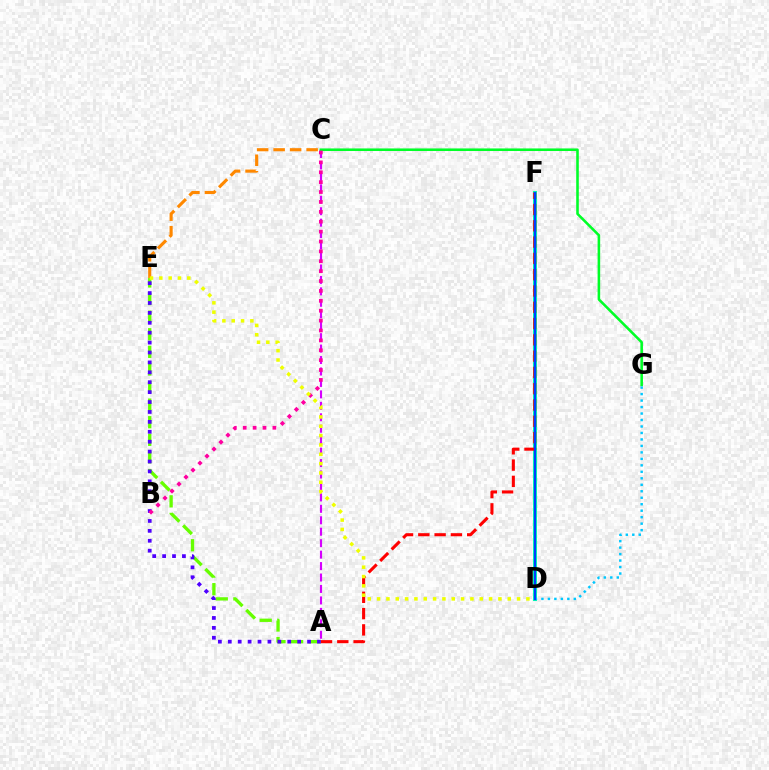{('D', 'F'): [{'color': '#00ffaf', 'line_style': 'solid', 'thickness': 2.91}, {'color': '#003fff', 'line_style': 'solid', 'thickness': 1.58}], ('A', 'F'): [{'color': '#ff0000', 'line_style': 'dashed', 'thickness': 2.21}], ('A', 'E'): [{'color': '#66ff00', 'line_style': 'dashed', 'thickness': 2.39}, {'color': '#4f00ff', 'line_style': 'dotted', 'thickness': 2.69}], ('A', 'C'): [{'color': '#d600ff', 'line_style': 'dashed', 'thickness': 1.55}], ('C', 'G'): [{'color': '#00ff27', 'line_style': 'solid', 'thickness': 1.86}], ('B', 'C'): [{'color': '#ff00a0', 'line_style': 'dotted', 'thickness': 2.69}], ('D', 'G'): [{'color': '#00c7ff', 'line_style': 'dotted', 'thickness': 1.76}], ('C', 'E'): [{'color': '#ff8800', 'line_style': 'dashed', 'thickness': 2.24}], ('D', 'E'): [{'color': '#eeff00', 'line_style': 'dotted', 'thickness': 2.54}]}